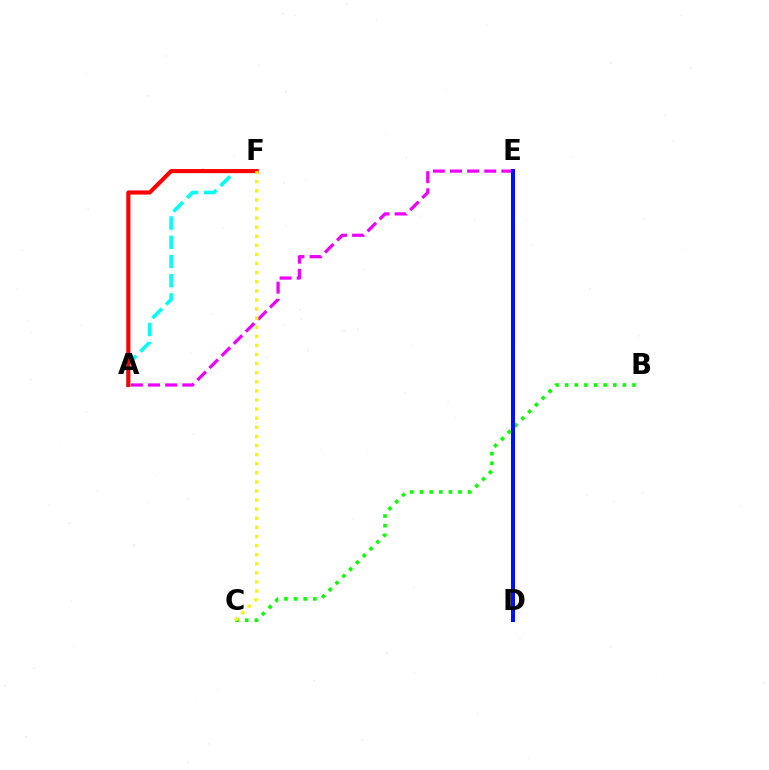{('B', 'C'): [{'color': '#08ff00', 'line_style': 'dotted', 'thickness': 2.61}], ('A', 'E'): [{'color': '#ee00ff', 'line_style': 'dashed', 'thickness': 2.33}], ('A', 'F'): [{'color': '#00fff6', 'line_style': 'dashed', 'thickness': 2.61}, {'color': '#ff0000', 'line_style': 'solid', 'thickness': 2.96}], ('D', 'E'): [{'color': '#0010ff', 'line_style': 'solid', 'thickness': 2.89}], ('C', 'F'): [{'color': '#fcf500', 'line_style': 'dotted', 'thickness': 2.47}]}